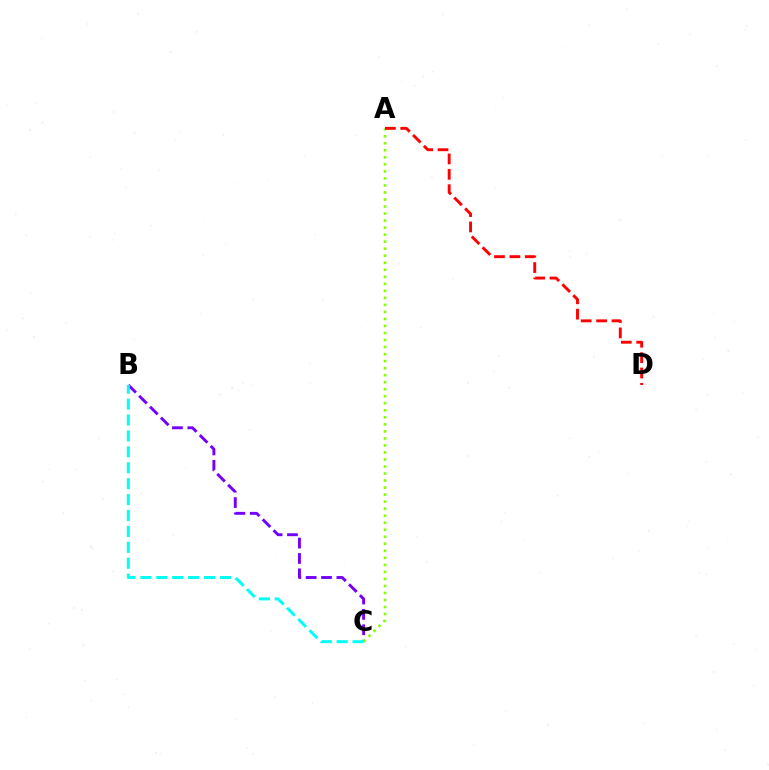{('B', 'C'): [{'color': '#7200ff', 'line_style': 'dashed', 'thickness': 2.09}, {'color': '#00fff6', 'line_style': 'dashed', 'thickness': 2.16}], ('A', 'C'): [{'color': '#84ff00', 'line_style': 'dotted', 'thickness': 1.91}], ('A', 'D'): [{'color': '#ff0000', 'line_style': 'dashed', 'thickness': 2.09}]}